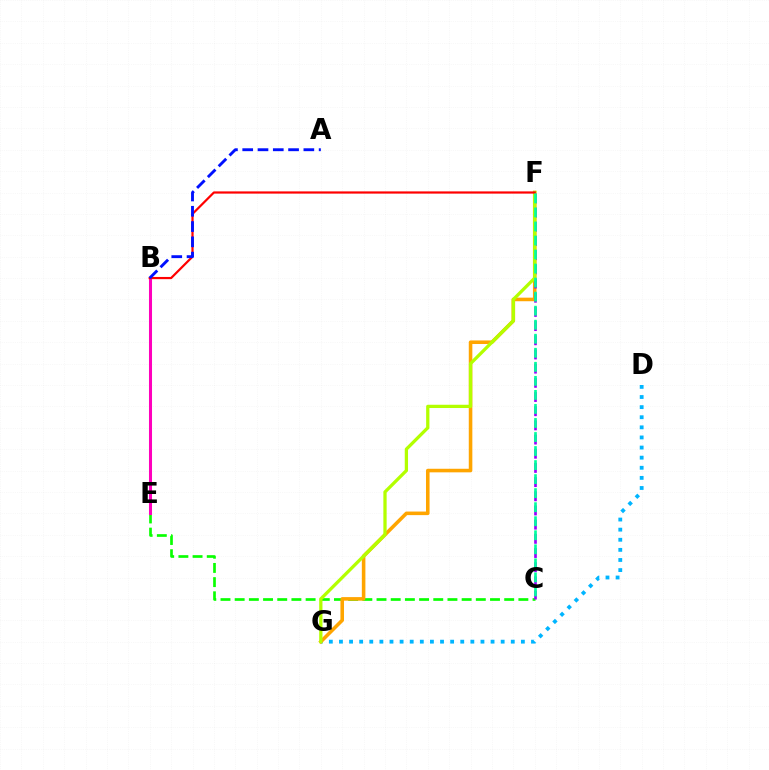{('D', 'G'): [{'color': '#00b5ff', 'line_style': 'dotted', 'thickness': 2.75}], ('C', 'E'): [{'color': '#08ff00', 'line_style': 'dashed', 'thickness': 1.93}], ('B', 'E'): [{'color': '#ff00bd', 'line_style': 'solid', 'thickness': 2.19}], ('F', 'G'): [{'color': '#ffa500', 'line_style': 'solid', 'thickness': 2.57}, {'color': '#b3ff00', 'line_style': 'solid', 'thickness': 2.36}], ('C', 'F'): [{'color': '#9b00ff', 'line_style': 'dashed', 'thickness': 1.93}, {'color': '#00ff9d', 'line_style': 'dashed', 'thickness': 1.91}], ('B', 'F'): [{'color': '#ff0000', 'line_style': 'solid', 'thickness': 1.59}], ('A', 'B'): [{'color': '#0010ff', 'line_style': 'dashed', 'thickness': 2.08}]}